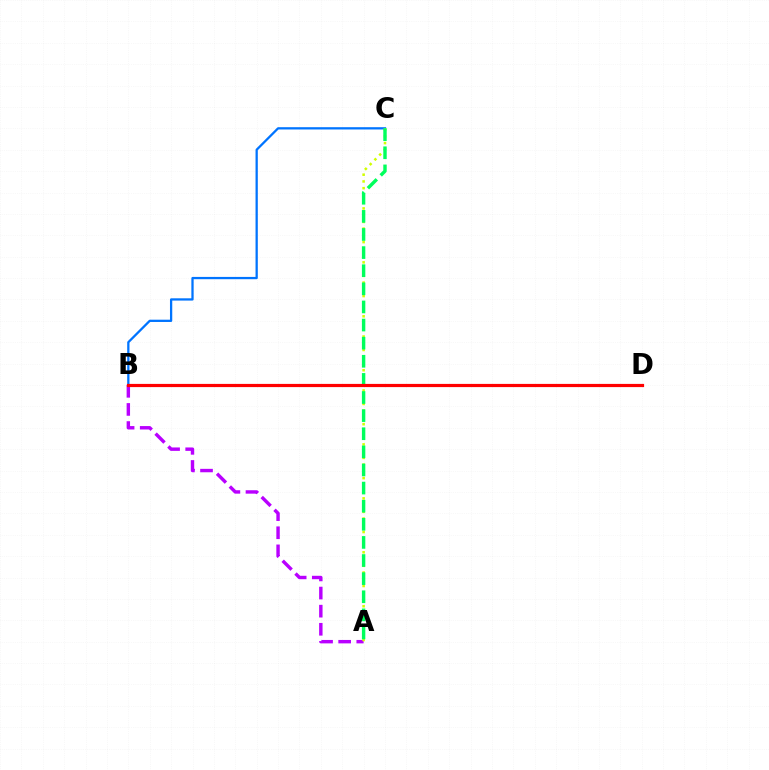{('B', 'C'): [{'color': '#0074ff', 'line_style': 'solid', 'thickness': 1.64}], ('A', 'B'): [{'color': '#b900ff', 'line_style': 'dashed', 'thickness': 2.46}], ('A', 'C'): [{'color': '#d1ff00', 'line_style': 'dotted', 'thickness': 1.83}, {'color': '#00ff5c', 'line_style': 'dashed', 'thickness': 2.46}], ('B', 'D'): [{'color': '#ff0000', 'line_style': 'solid', 'thickness': 2.3}]}